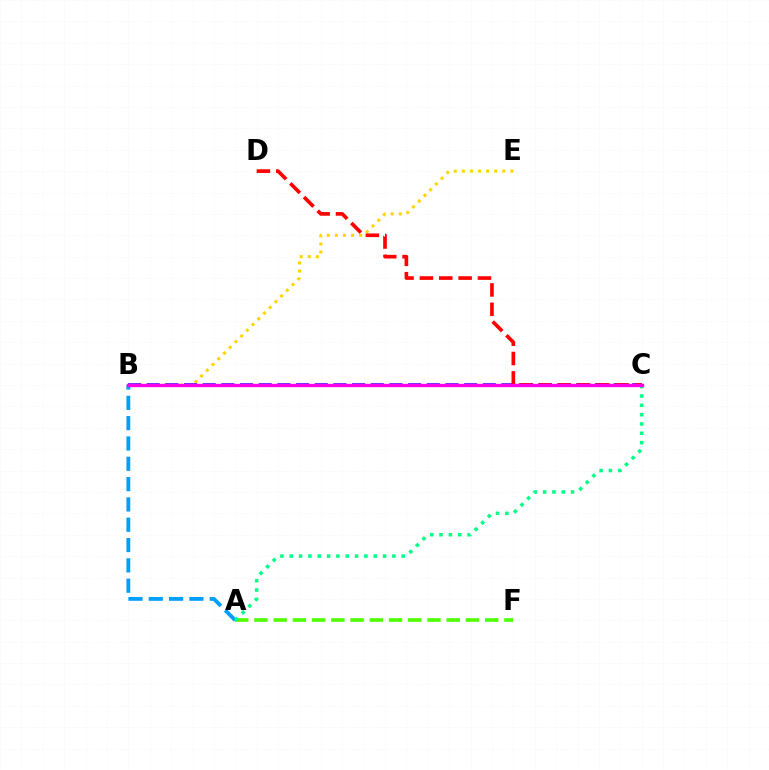{('A', 'B'): [{'color': '#009eff', 'line_style': 'dashed', 'thickness': 2.76}], ('A', 'F'): [{'color': '#4fff00', 'line_style': 'dashed', 'thickness': 2.61}], ('B', 'E'): [{'color': '#ffd500', 'line_style': 'dotted', 'thickness': 2.2}], ('B', 'C'): [{'color': '#3700ff', 'line_style': 'dashed', 'thickness': 2.54}, {'color': '#ff00ed', 'line_style': 'solid', 'thickness': 2.41}], ('A', 'C'): [{'color': '#00ff86', 'line_style': 'dotted', 'thickness': 2.54}], ('C', 'D'): [{'color': '#ff0000', 'line_style': 'dashed', 'thickness': 2.63}]}